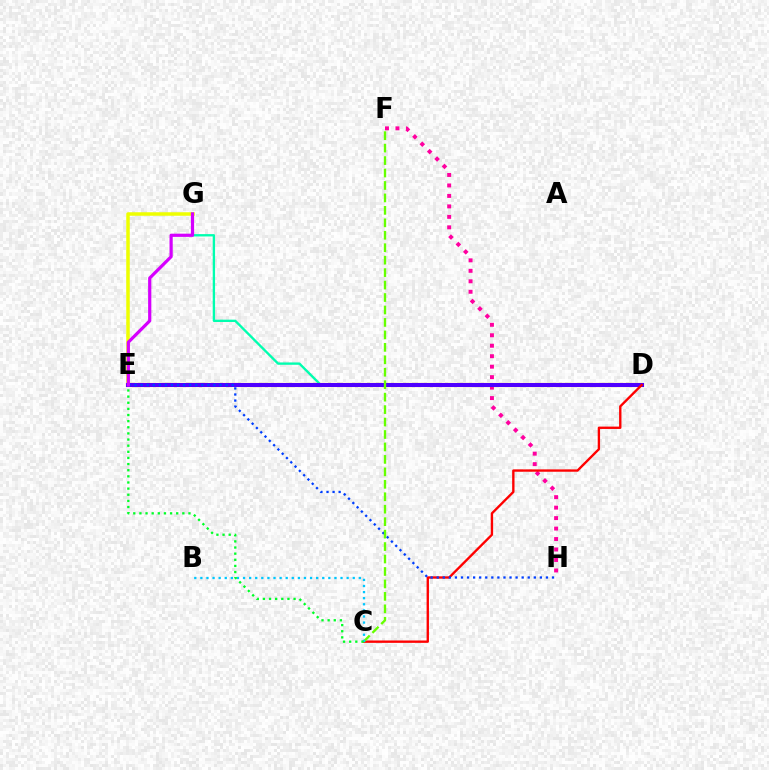{('D', 'G'): [{'color': '#00ffaf', 'line_style': 'solid', 'thickness': 1.69}], ('E', 'G'): [{'color': '#eeff00', 'line_style': 'solid', 'thickness': 2.53}, {'color': '#d600ff', 'line_style': 'solid', 'thickness': 2.31}], ('F', 'H'): [{'color': '#ff00a0', 'line_style': 'dotted', 'thickness': 2.84}], ('D', 'E'): [{'color': '#ff8800', 'line_style': 'solid', 'thickness': 3.0}, {'color': '#4f00ff', 'line_style': 'solid', 'thickness': 2.88}], ('C', 'D'): [{'color': '#ff0000', 'line_style': 'solid', 'thickness': 1.7}], ('E', 'H'): [{'color': '#003fff', 'line_style': 'dotted', 'thickness': 1.65}], ('C', 'F'): [{'color': '#66ff00', 'line_style': 'dashed', 'thickness': 1.69}], ('B', 'C'): [{'color': '#00c7ff', 'line_style': 'dotted', 'thickness': 1.66}], ('C', 'E'): [{'color': '#00ff27', 'line_style': 'dotted', 'thickness': 1.67}]}